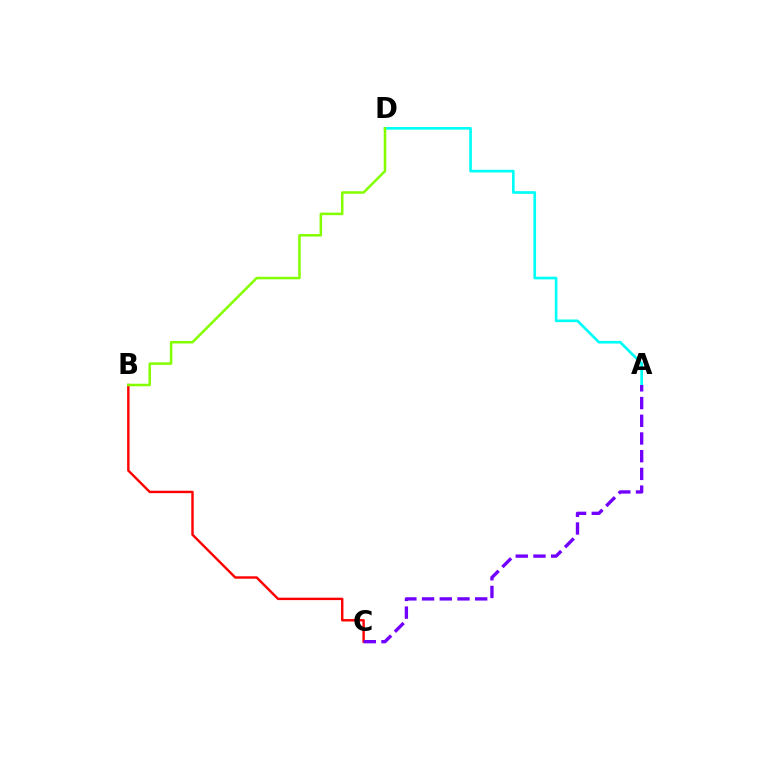{('A', 'D'): [{'color': '#00fff6', 'line_style': 'solid', 'thickness': 1.92}], ('B', 'C'): [{'color': '#ff0000', 'line_style': 'solid', 'thickness': 1.74}], ('B', 'D'): [{'color': '#84ff00', 'line_style': 'solid', 'thickness': 1.82}], ('A', 'C'): [{'color': '#7200ff', 'line_style': 'dashed', 'thickness': 2.41}]}